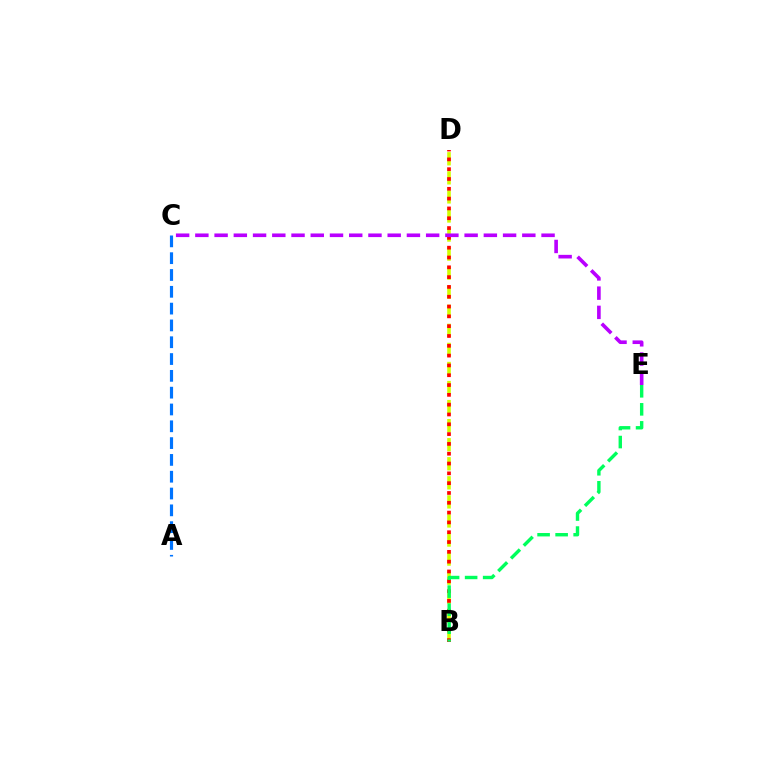{('B', 'D'): [{'color': '#d1ff00', 'line_style': 'dashed', 'thickness': 2.59}, {'color': '#ff0000', 'line_style': 'dotted', 'thickness': 2.67}], ('A', 'C'): [{'color': '#0074ff', 'line_style': 'dashed', 'thickness': 2.28}], ('C', 'E'): [{'color': '#b900ff', 'line_style': 'dashed', 'thickness': 2.61}], ('B', 'E'): [{'color': '#00ff5c', 'line_style': 'dashed', 'thickness': 2.45}]}